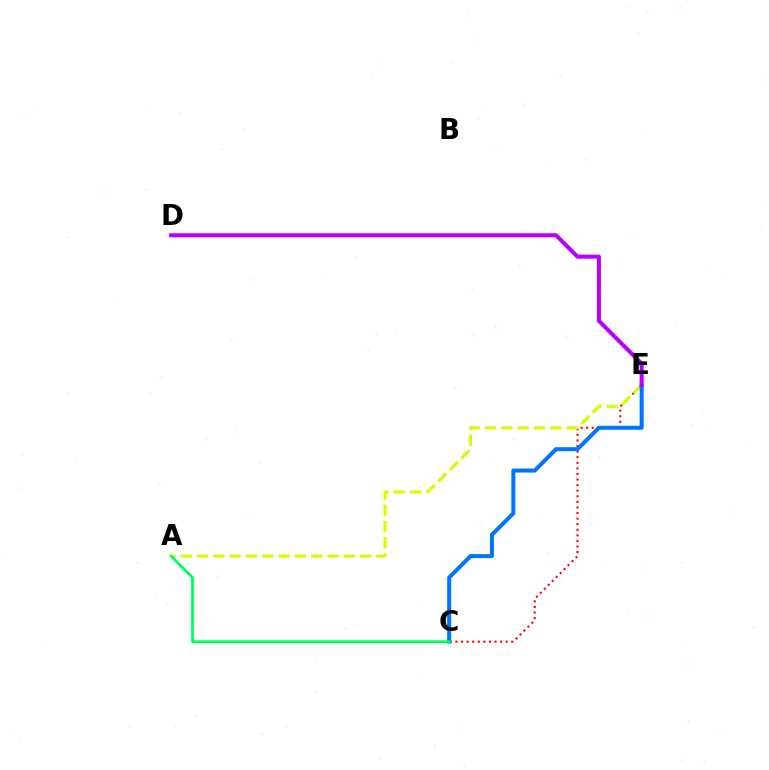{('C', 'E'): [{'color': '#ff0000', 'line_style': 'dotted', 'thickness': 1.52}, {'color': '#0074ff', 'line_style': 'solid', 'thickness': 2.89}], ('A', 'E'): [{'color': '#d1ff00', 'line_style': 'dashed', 'thickness': 2.22}], ('A', 'C'): [{'color': '#00ff5c', 'line_style': 'solid', 'thickness': 1.96}], ('D', 'E'): [{'color': '#b900ff', 'line_style': 'solid', 'thickness': 2.92}]}